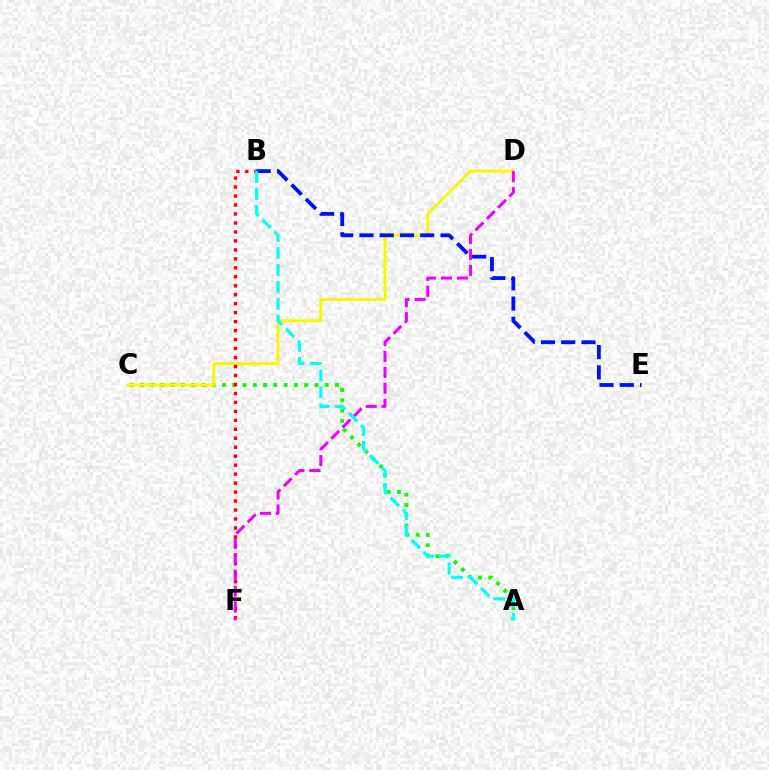{('A', 'C'): [{'color': '#08ff00', 'line_style': 'dotted', 'thickness': 2.79}], ('C', 'D'): [{'color': '#fcf500', 'line_style': 'solid', 'thickness': 2.08}], ('B', 'F'): [{'color': '#ff0000', 'line_style': 'dotted', 'thickness': 2.44}], ('B', 'E'): [{'color': '#0010ff', 'line_style': 'dashed', 'thickness': 2.75}], ('D', 'F'): [{'color': '#ee00ff', 'line_style': 'dashed', 'thickness': 2.16}], ('A', 'B'): [{'color': '#00fff6', 'line_style': 'dashed', 'thickness': 2.3}]}